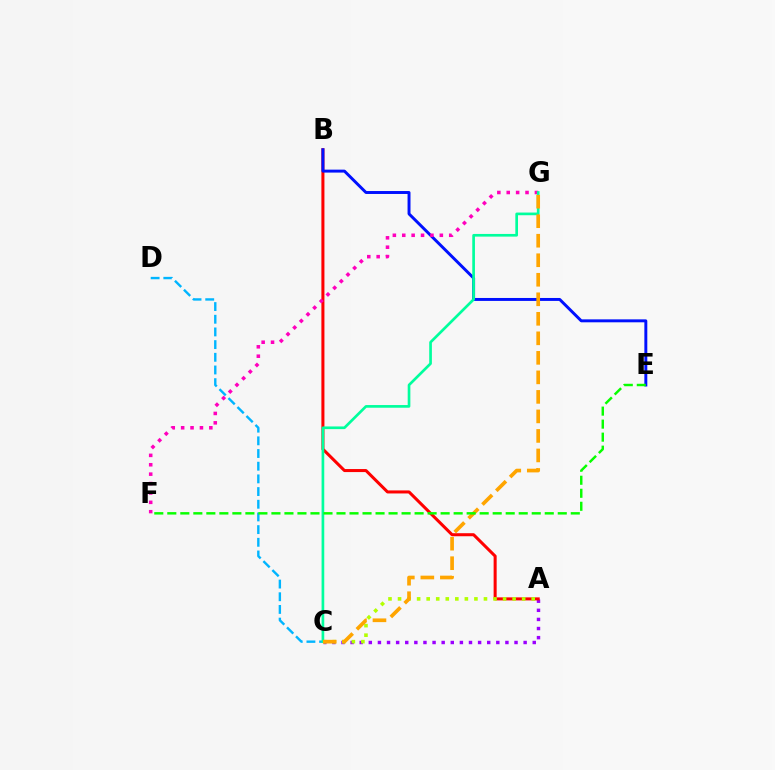{('A', 'C'): [{'color': '#9b00ff', 'line_style': 'dotted', 'thickness': 2.47}, {'color': '#b3ff00', 'line_style': 'dotted', 'thickness': 2.59}], ('A', 'B'): [{'color': '#ff0000', 'line_style': 'solid', 'thickness': 2.19}], ('B', 'E'): [{'color': '#0010ff', 'line_style': 'solid', 'thickness': 2.12}], ('C', 'D'): [{'color': '#00b5ff', 'line_style': 'dashed', 'thickness': 1.72}], ('F', 'G'): [{'color': '#ff00bd', 'line_style': 'dotted', 'thickness': 2.55}], ('C', 'G'): [{'color': '#00ff9d', 'line_style': 'solid', 'thickness': 1.93}, {'color': '#ffa500', 'line_style': 'dashed', 'thickness': 2.65}], ('E', 'F'): [{'color': '#08ff00', 'line_style': 'dashed', 'thickness': 1.77}]}